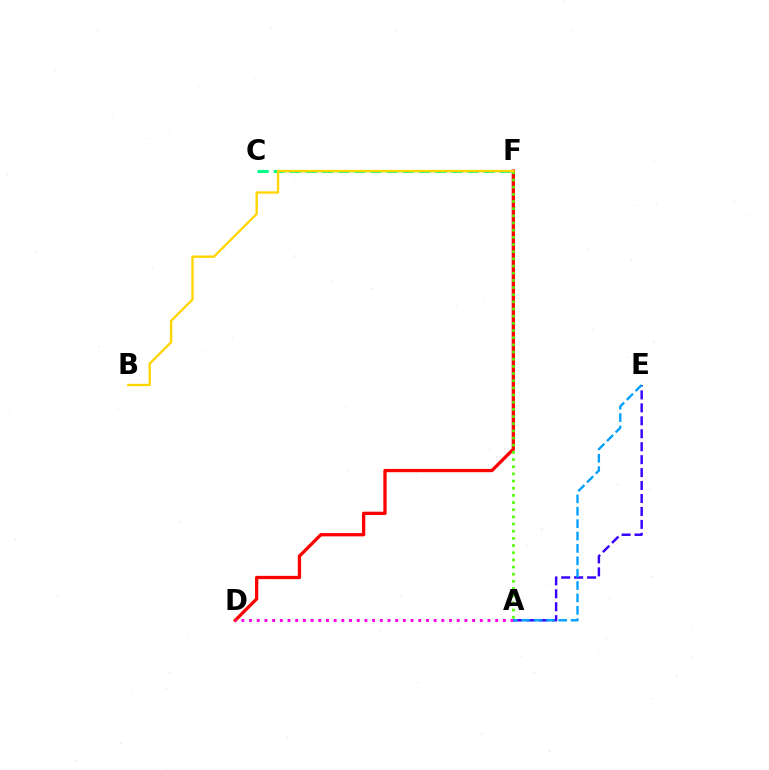{('D', 'F'): [{'color': '#ff0000', 'line_style': 'solid', 'thickness': 2.37}], ('A', 'D'): [{'color': '#ff00ed', 'line_style': 'dotted', 'thickness': 2.09}], ('A', 'E'): [{'color': '#3700ff', 'line_style': 'dashed', 'thickness': 1.76}, {'color': '#009eff', 'line_style': 'dashed', 'thickness': 1.68}], ('C', 'F'): [{'color': '#00ff86', 'line_style': 'dashed', 'thickness': 2.19}], ('A', 'F'): [{'color': '#4fff00', 'line_style': 'dotted', 'thickness': 1.95}], ('B', 'F'): [{'color': '#ffd500', 'line_style': 'solid', 'thickness': 1.68}]}